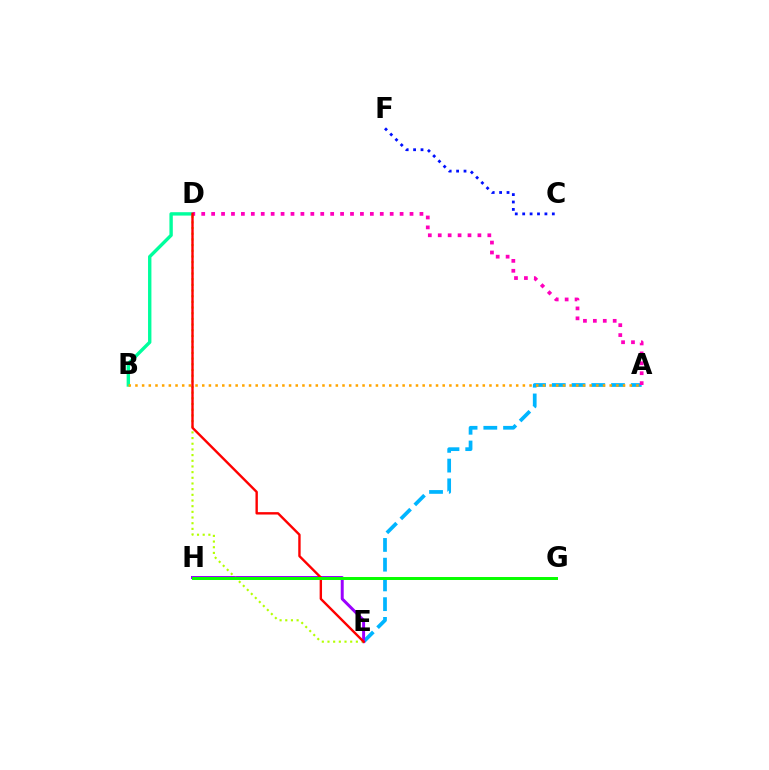{('B', 'D'): [{'color': '#00ff9d', 'line_style': 'solid', 'thickness': 2.44}], ('A', 'E'): [{'color': '#00b5ff', 'line_style': 'dashed', 'thickness': 2.68}], ('C', 'F'): [{'color': '#0010ff', 'line_style': 'dotted', 'thickness': 2.01}], ('A', 'B'): [{'color': '#ffa500', 'line_style': 'dotted', 'thickness': 1.81}], ('E', 'H'): [{'color': '#9b00ff', 'line_style': 'solid', 'thickness': 2.14}], ('D', 'E'): [{'color': '#b3ff00', 'line_style': 'dotted', 'thickness': 1.54}, {'color': '#ff0000', 'line_style': 'solid', 'thickness': 1.72}], ('A', 'D'): [{'color': '#ff00bd', 'line_style': 'dotted', 'thickness': 2.7}], ('G', 'H'): [{'color': '#08ff00', 'line_style': 'solid', 'thickness': 2.15}]}